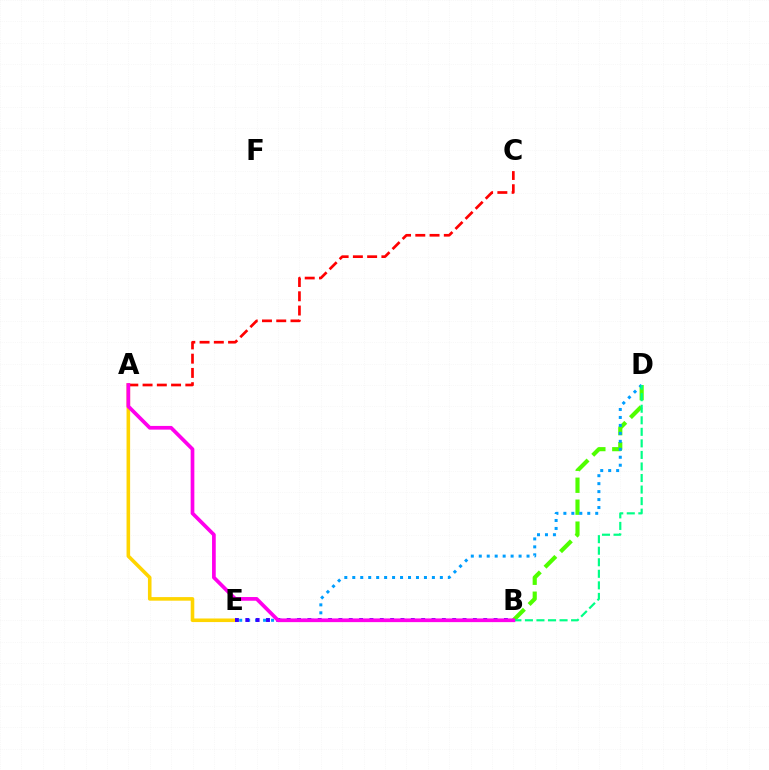{('B', 'D'): [{'color': '#4fff00', 'line_style': 'dashed', 'thickness': 2.98}, {'color': '#00ff86', 'line_style': 'dashed', 'thickness': 1.57}], ('A', 'E'): [{'color': '#ffd500', 'line_style': 'solid', 'thickness': 2.58}], ('D', 'E'): [{'color': '#009eff', 'line_style': 'dotted', 'thickness': 2.16}], ('A', 'C'): [{'color': '#ff0000', 'line_style': 'dashed', 'thickness': 1.94}], ('B', 'E'): [{'color': '#3700ff', 'line_style': 'dotted', 'thickness': 2.81}], ('A', 'B'): [{'color': '#ff00ed', 'line_style': 'solid', 'thickness': 2.67}]}